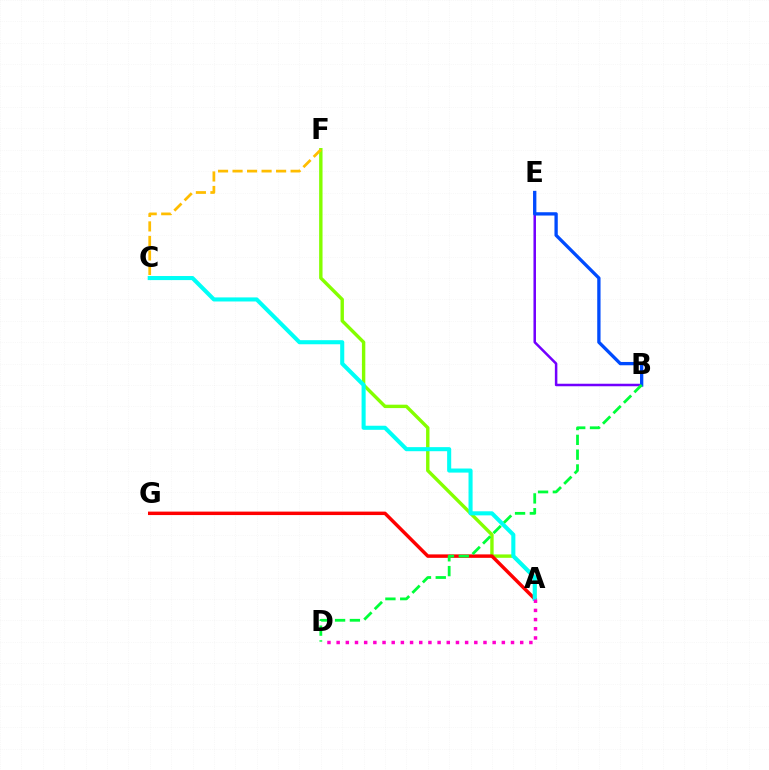{('A', 'F'): [{'color': '#84ff00', 'line_style': 'solid', 'thickness': 2.45}], ('A', 'G'): [{'color': '#ff0000', 'line_style': 'solid', 'thickness': 2.49}], ('B', 'E'): [{'color': '#7200ff', 'line_style': 'solid', 'thickness': 1.81}, {'color': '#004bff', 'line_style': 'solid', 'thickness': 2.38}], ('A', 'C'): [{'color': '#00fff6', 'line_style': 'solid', 'thickness': 2.94}], ('C', 'F'): [{'color': '#ffbd00', 'line_style': 'dashed', 'thickness': 1.97}], ('B', 'D'): [{'color': '#00ff39', 'line_style': 'dashed', 'thickness': 2.01}], ('A', 'D'): [{'color': '#ff00cf', 'line_style': 'dotted', 'thickness': 2.49}]}